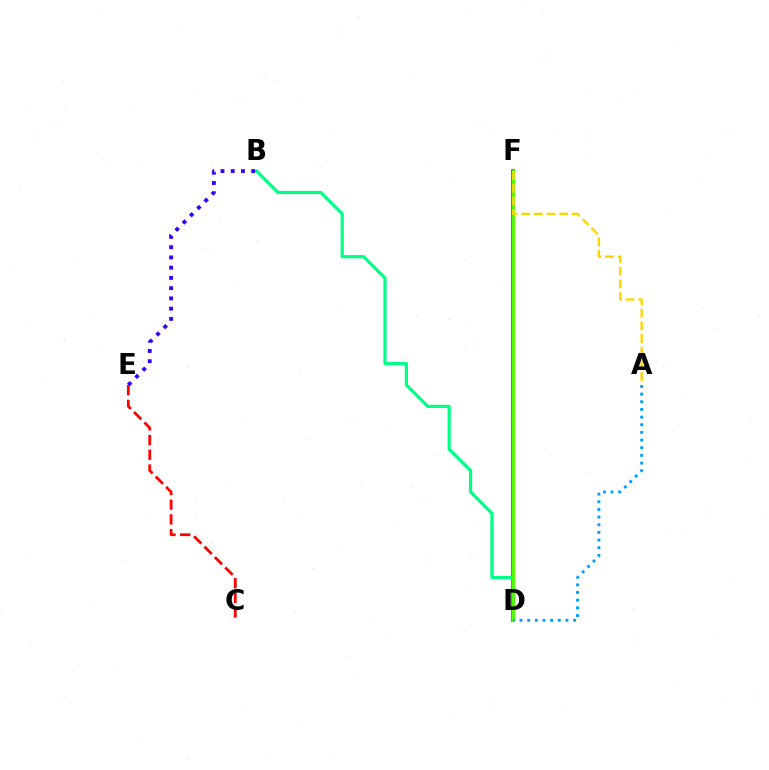{('D', 'F'): [{'color': '#ff00ed', 'line_style': 'solid', 'thickness': 2.73}, {'color': '#4fff00', 'line_style': 'solid', 'thickness': 2.13}], ('B', 'D'): [{'color': '#00ff86', 'line_style': 'solid', 'thickness': 2.29}], ('C', 'E'): [{'color': '#ff0000', 'line_style': 'dashed', 'thickness': 2.0}], ('B', 'E'): [{'color': '#3700ff', 'line_style': 'dotted', 'thickness': 2.78}], ('A', 'D'): [{'color': '#009eff', 'line_style': 'dotted', 'thickness': 2.08}], ('A', 'F'): [{'color': '#ffd500', 'line_style': 'dashed', 'thickness': 1.72}]}